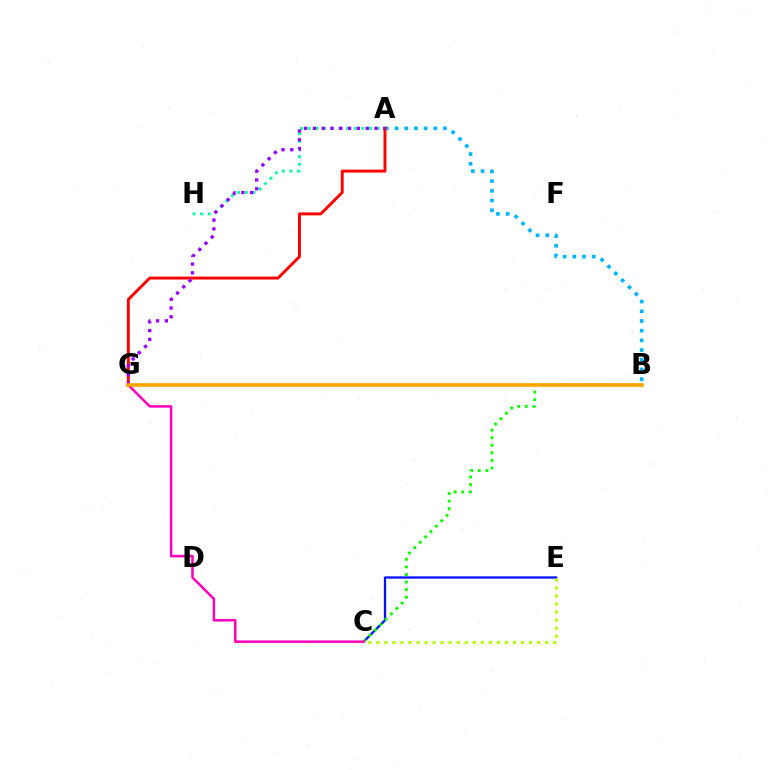{('C', 'E'): [{'color': '#0010ff', 'line_style': 'solid', 'thickness': 1.65}, {'color': '#b3ff00', 'line_style': 'dotted', 'thickness': 2.18}], ('B', 'C'): [{'color': '#08ff00', 'line_style': 'dotted', 'thickness': 2.06}], ('A', 'B'): [{'color': '#00b5ff', 'line_style': 'dotted', 'thickness': 2.63}], ('A', 'H'): [{'color': '#00ff9d', 'line_style': 'dotted', 'thickness': 2.08}], ('A', 'G'): [{'color': '#ff0000', 'line_style': 'solid', 'thickness': 2.11}, {'color': '#9b00ff', 'line_style': 'dotted', 'thickness': 2.39}], ('C', 'G'): [{'color': '#ff00bd', 'line_style': 'solid', 'thickness': 1.82}], ('B', 'G'): [{'color': '#ffa500', 'line_style': 'solid', 'thickness': 2.64}]}